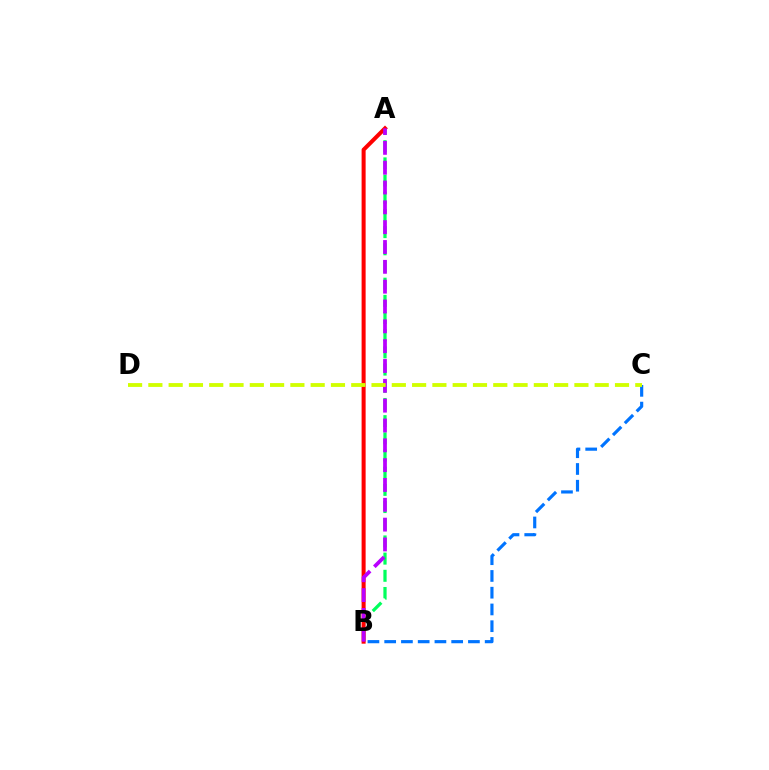{('A', 'B'): [{'color': '#00ff5c', 'line_style': 'dashed', 'thickness': 2.33}, {'color': '#ff0000', 'line_style': 'solid', 'thickness': 2.9}, {'color': '#b900ff', 'line_style': 'dashed', 'thickness': 2.69}], ('B', 'C'): [{'color': '#0074ff', 'line_style': 'dashed', 'thickness': 2.28}], ('C', 'D'): [{'color': '#d1ff00', 'line_style': 'dashed', 'thickness': 2.76}]}